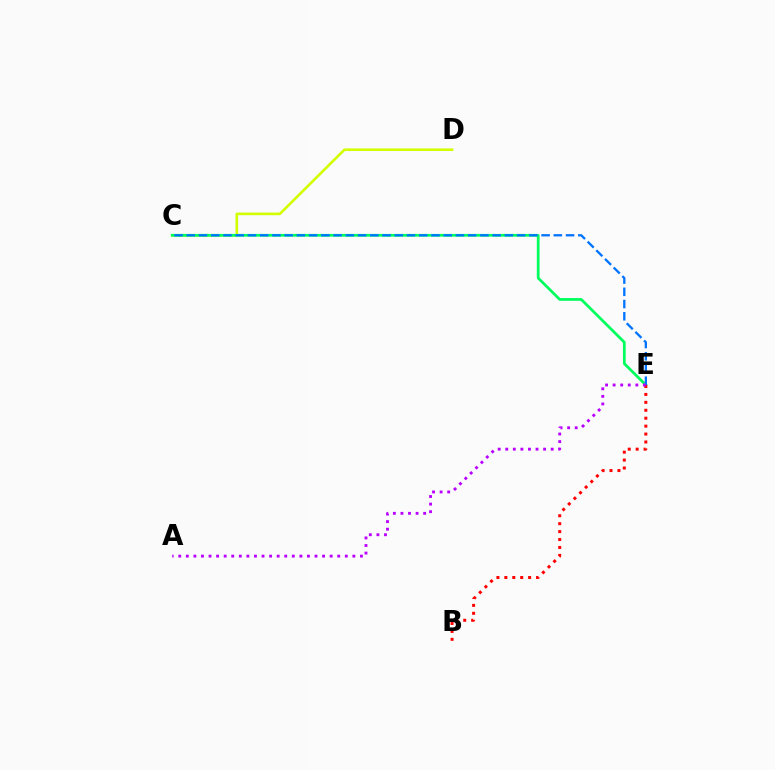{('C', 'D'): [{'color': '#d1ff00', 'line_style': 'solid', 'thickness': 1.89}], ('C', 'E'): [{'color': '#00ff5c', 'line_style': 'solid', 'thickness': 1.98}, {'color': '#0074ff', 'line_style': 'dashed', 'thickness': 1.66}], ('B', 'E'): [{'color': '#ff0000', 'line_style': 'dotted', 'thickness': 2.15}], ('A', 'E'): [{'color': '#b900ff', 'line_style': 'dotted', 'thickness': 2.06}]}